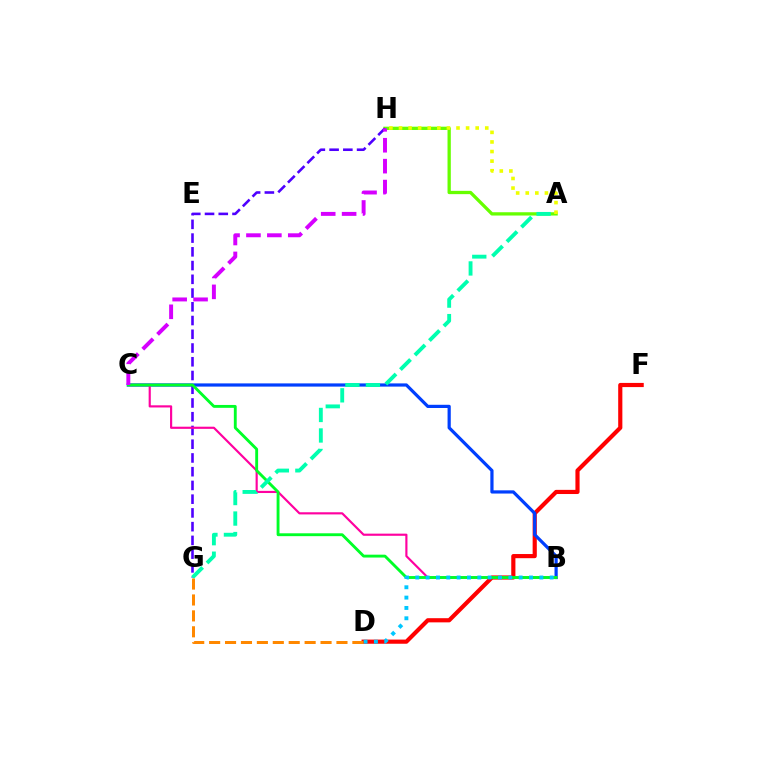{('D', 'F'): [{'color': '#ff0000', 'line_style': 'solid', 'thickness': 3.0}], ('B', 'C'): [{'color': '#003fff', 'line_style': 'solid', 'thickness': 2.31}, {'color': '#ff00a0', 'line_style': 'solid', 'thickness': 1.55}, {'color': '#00ff27', 'line_style': 'solid', 'thickness': 2.07}], ('A', 'H'): [{'color': '#66ff00', 'line_style': 'solid', 'thickness': 2.37}, {'color': '#eeff00', 'line_style': 'dotted', 'thickness': 2.61}], ('G', 'H'): [{'color': '#4f00ff', 'line_style': 'dashed', 'thickness': 1.87}], ('A', 'G'): [{'color': '#00ffaf', 'line_style': 'dashed', 'thickness': 2.79}], ('B', 'D'): [{'color': '#00c7ff', 'line_style': 'dotted', 'thickness': 2.81}], ('D', 'G'): [{'color': '#ff8800', 'line_style': 'dashed', 'thickness': 2.16}], ('C', 'H'): [{'color': '#d600ff', 'line_style': 'dashed', 'thickness': 2.84}]}